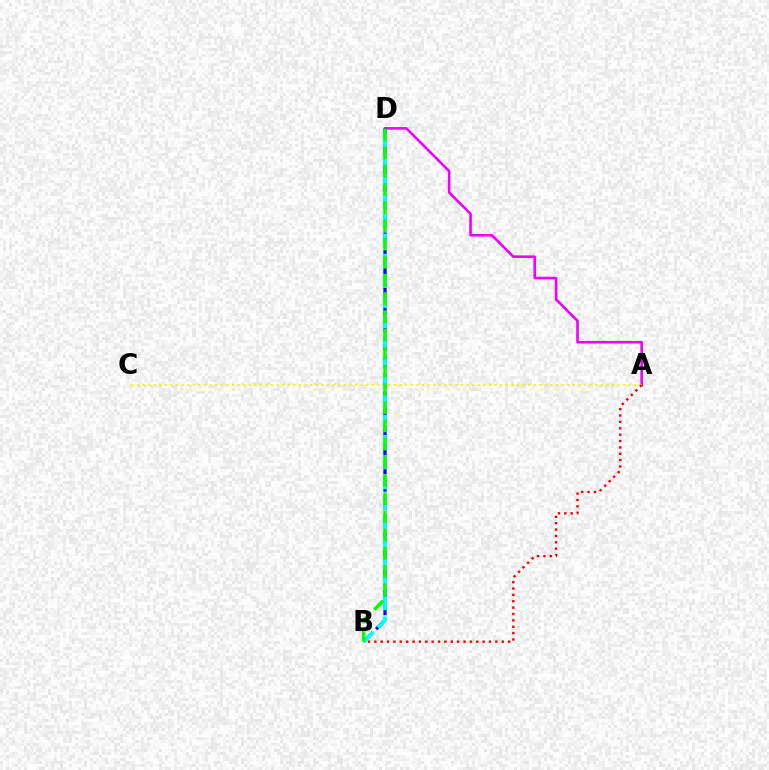{('A', 'D'): [{'color': '#ee00ff', 'line_style': 'solid', 'thickness': 1.87}], ('A', 'C'): [{'color': '#fcf500', 'line_style': 'dotted', 'thickness': 1.52}], ('B', 'D'): [{'color': '#0010ff', 'line_style': 'dashed', 'thickness': 2.4}, {'color': '#00fff6', 'line_style': 'dashed', 'thickness': 2.74}, {'color': '#08ff00', 'line_style': 'dashed', 'thickness': 2.47}], ('A', 'B'): [{'color': '#ff0000', 'line_style': 'dotted', 'thickness': 1.73}]}